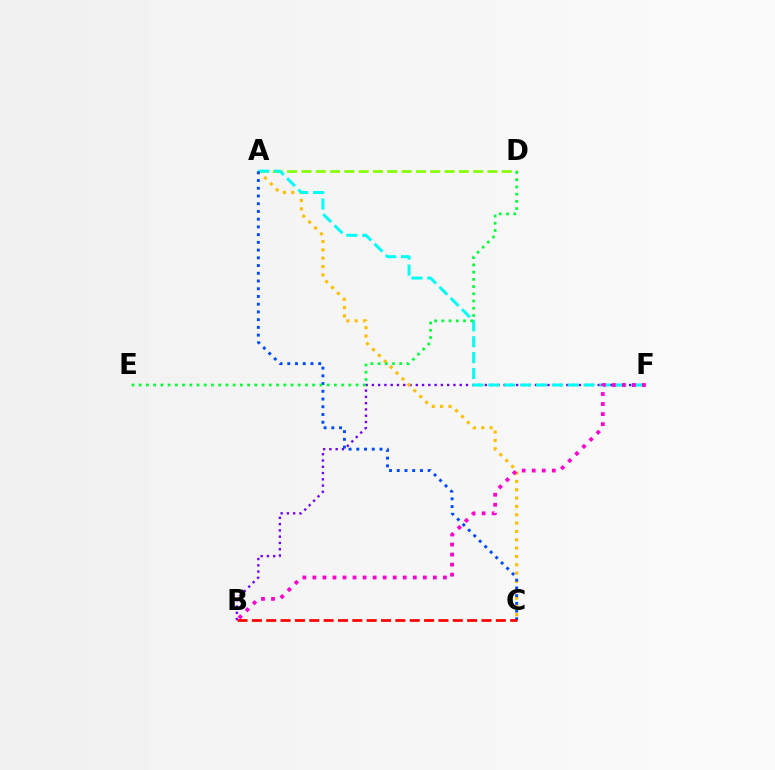{('B', 'F'): [{'color': '#7200ff', 'line_style': 'dotted', 'thickness': 1.7}, {'color': '#ff00cf', 'line_style': 'dotted', 'thickness': 2.73}], ('A', 'D'): [{'color': '#84ff00', 'line_style': 'dashed', 'thickness': 1.94}], ('A', 'C'): [{'color': '#ffbd00', 'line_style': 'dotted', 'thickness': 2.26}, {'color': '#004bff', 'line_style': 'dotted', 'thickness': 2.1}], ('A', 'F'): [{'color': '#00fff6', 'line_style': 'dashed', 'thickness': 2.16}], ('D', 'E'): [{'color': '#00ff39', 'line_style': 'dotted', 'thickness': 1.96}], ('B', 'C'): [{'color': '#ff0000', 'line_style': 'dashed', 'thickness': 1.95}]}